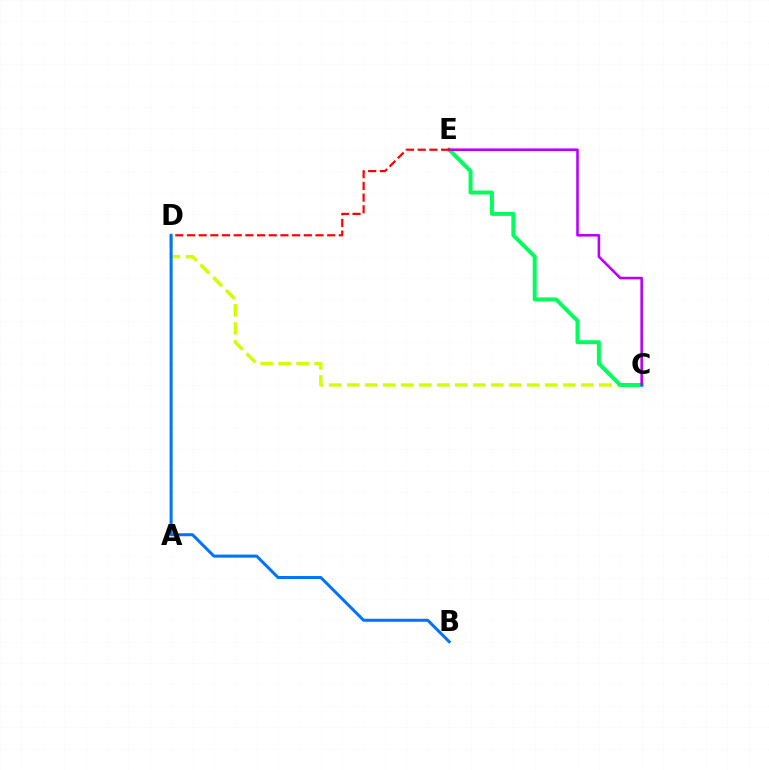{('C', 'D'): [{'color': '#d1ff00', 'line_style': 'dashed', 'thickness': 2.45}], ('C', 'E'): [{'color': '#00ff5c', 'line_style': 'solid', 'thickness': 2.85}, {'color': '#b900ff', 'line_style': 'solid', 'thickness': 1.86}], ('D', 'E'): [{'color': '#ff0000', 'line_style': 'dashed', 'thickness': 1.59}], ('B', 'D'): [{'color': '#0074ff', 'line_style': 'solid', 'thickness': 2.17}]}